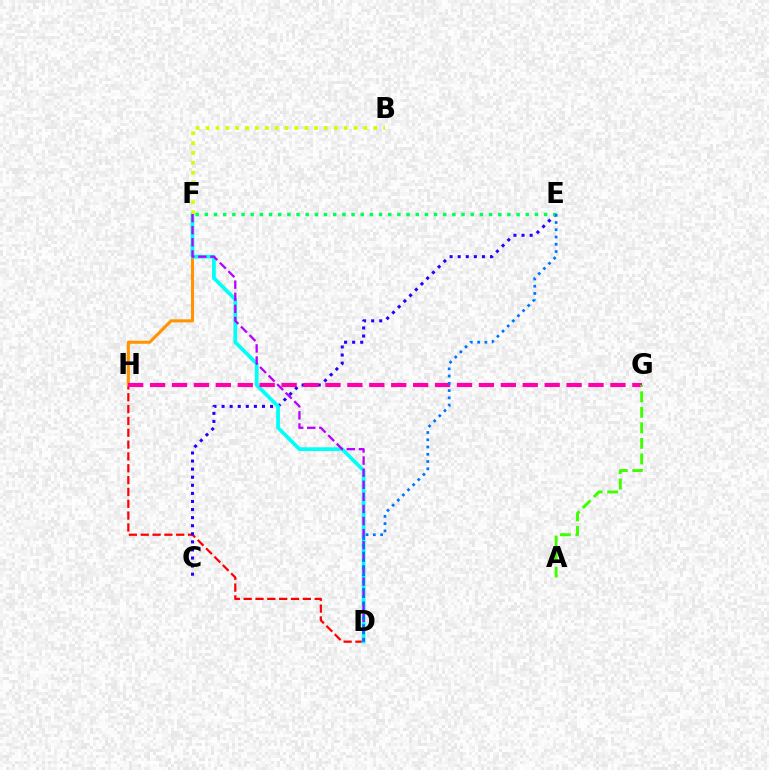{('D', 'H'): [{'color': '#ff0000', 'line_style': 'dashed', 'thickness': 1.61}], ('C', 'E'): [{'color': '#2500ff', 'line_style': 'dotted', 'thickness': 2.2}], ('E', 'F'): [{'color': '#00ff5c', 'line_style': 'dotted', 'thickness': 2.49}], ('F', 'H'): [{'color': '#ff9400', 'line_style': 'solid', 'thickness': 2.22}], ('D', 'F'): [{'color': '#00fff6', 'line_style': 'solid', 'thickness': 2.7}, {'color': '#b900ff', 'line_style': 'dashed', 'thickness': 1.64}], ('B', 'F'): [{'color': '#d1ff00', 'line_style': 'dotted', 'thickness': 2.68}], ('G', 'H'): [{'color': '#ff00ac', 'line_style': 'dashed', 'thickness': 2.98}], ('A', 'G'): [{'color': '#3dff00', 'line_style': 'dashed', 'thickness': 2.11}], ('D', 'E'): [{'color': '#0074ff', 'line_style': 'dotted', 'thickness': 1.97}]}